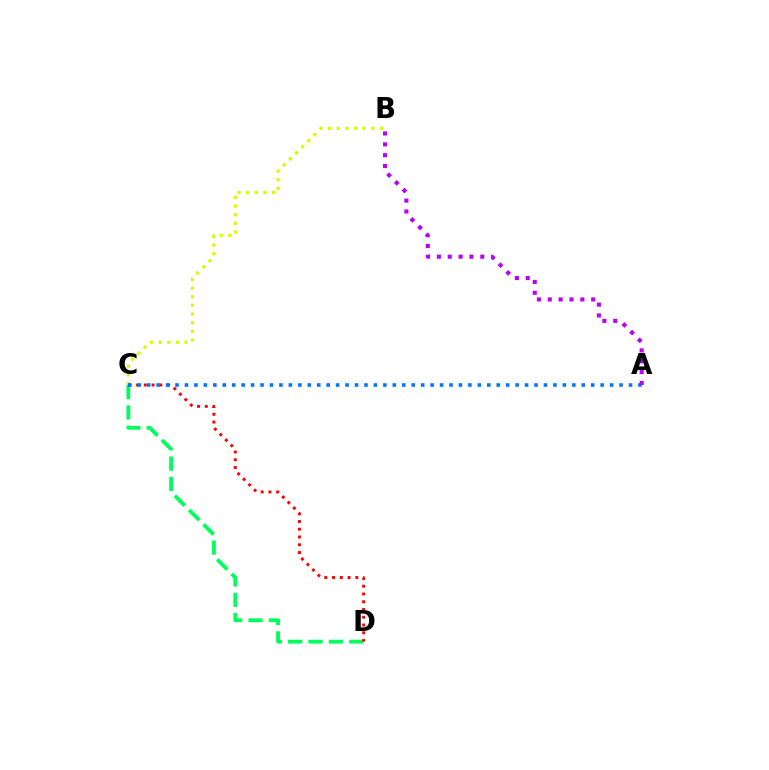{('B', 'C'): [{'color': '#d1ff00', 'line_style': 'dotted', 'thickness': 2.35}], ('C', 'D'): [{'color': '#00ff5c', 'line_style': 'dashed', 'thickness': 2.76}, {'color': '#ff0000', 'line_style': 'dotted', 'thickness': 2.11}], ('A', 'C'): [{'color': '#0074ff', 'line_style': 'dotted', 'thickness': 2.57}], ('A', 'B'): [{'color': '#b900ff', 'line_style': 'dotted', 'thickness': 2.95}]}